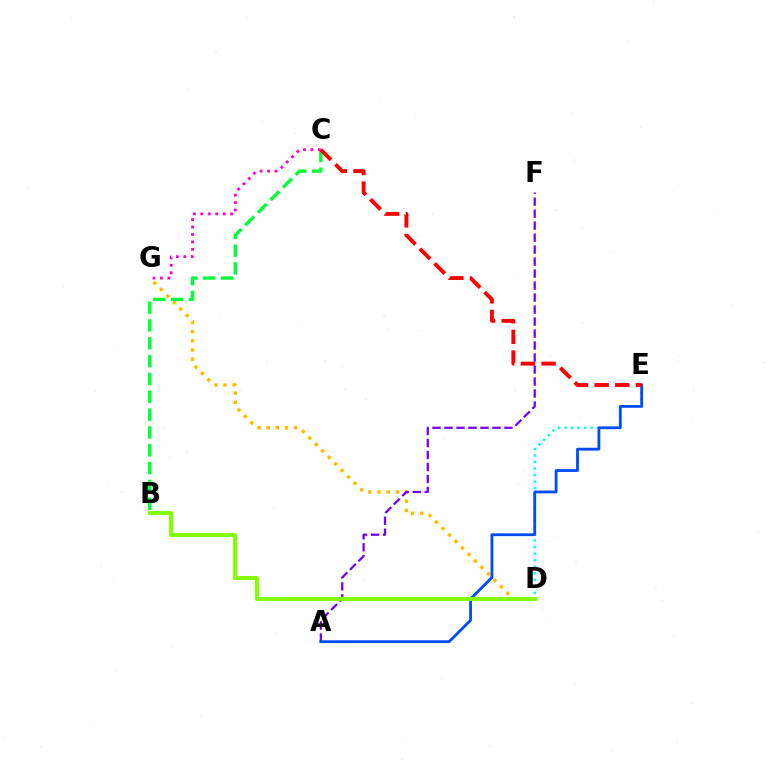{('D', 'G'): [{'color': '#ffbd00', 'line_style': 'dotted', 'thickness': 2.49}], ('A', 'F'): [{'color': '#7200ff', 'line_style': 'dashed', 'thickness': 1.63}], ('D', 'E'): [{'color': '#00fff6', 'line_style': 'dotted', 'thickness': 1.78}], ('B', 'C'): [{'color': '#00ff39', 'line_style': 'dashed', 'thickness': 2.42}], ('A', 'E'): [{'color': '#004bff', 'line_style': 'solid', 'thickness': 2.02}], ('C', 'G'): [{'color': '#ff00cf', 'line_style': 'dotted', 'thickness': 2.03}], ('B', 'D'): [{'color': '#84ff00', 'line_style': 'solid', 'thickness': 2.92}], ('C', 'E'): [{'color': '#ff0000', 'line_style': 'dashed', 'thickness': 2.81}]}